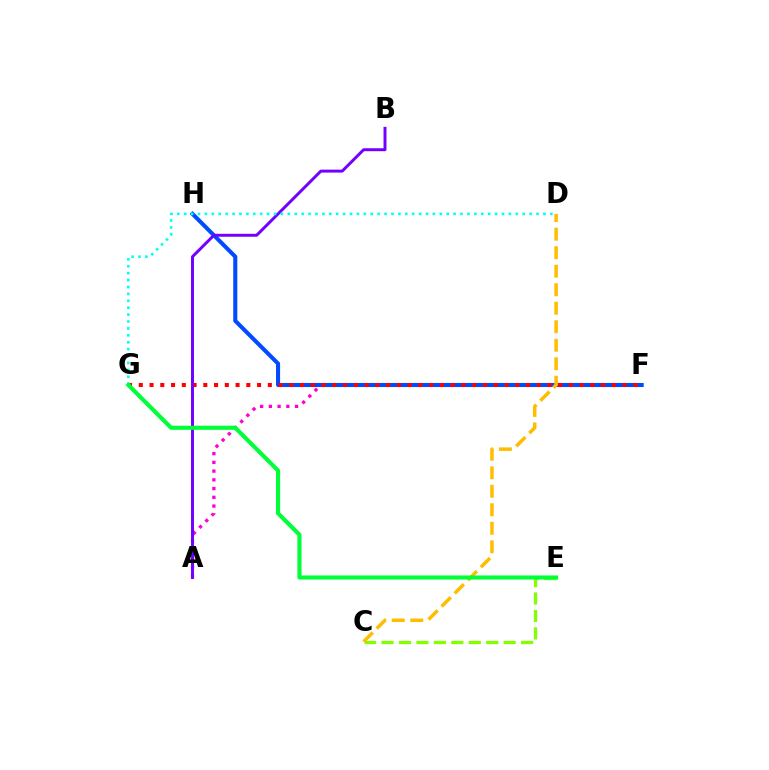{('A', 'F'): [{'color': '#ff00cf', 'line_style': 'dotted', 'thickness': 2.37}], ('C', 'E'): [{'color': '#84ff00', 'line_style': 'dashed', 'thickness': 2.37}], ('F', 'H'): [{'color': '#004bff', 'line_style': 'solid', 'thickness': 2.92}], ('F', 'G'): [{'color': '#ff0000', 'line_style': 'dotted', 'thickness': 2.92}], ('C', 'D'): [{'color': '#ffbd00', 'line_style': 'dashed', 'thickness': 2.51}], ('A', 'B'): [{'color': '#7200ff', 'line_style': 'solid', 'thickness': 2.13}], ('D', 'G'): [{'color': '#00fff6', 'line_style': 'dotted', 'thickness': 1.88}], ('E', 'G'): [{'color': '#00ff39', 'line_style': 'solid', 'thickness': 2.96}]}